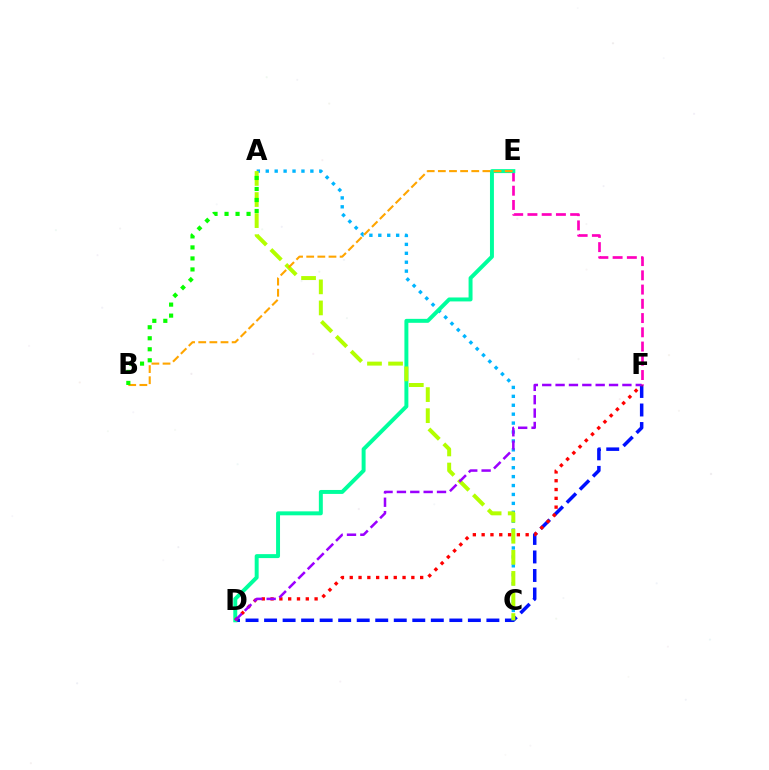{('D', 'F'): [{'color': '#0010ff', 'line_style': 'dashed', 'thickness': 2.52}, {'color': '#ff0000', 'line_style': 'dotted', 'thickness': 2.39}, {'color': '#9b00ff', 'line_style': 'dashed', 'thickness': 1.82}], ('E', 'F'): [{'color': '#ff00bd', 'line_style': 'dashed', 'thickness': 1.93}], ('A', 'C'): [{'color': '#00b5ff', 'line_style': 'dotted', 'thickness': 2.42}, {'color': '#b3ff00', 'line_style': 'dashed', 'thickness': 2.86}], ('D', 'E'): [{'color': '#00ff9d', 'line_style': 'solid', 'thickness': 2.85}], ('B', 'E'): [{'color': '#ffa500', 'line_style': 'dashed', 'thickness': 1.51}], ('A', 'B'): [{'color': '#08ff00', 'line_style': 'dotted', 'thickness': 2.99}]}